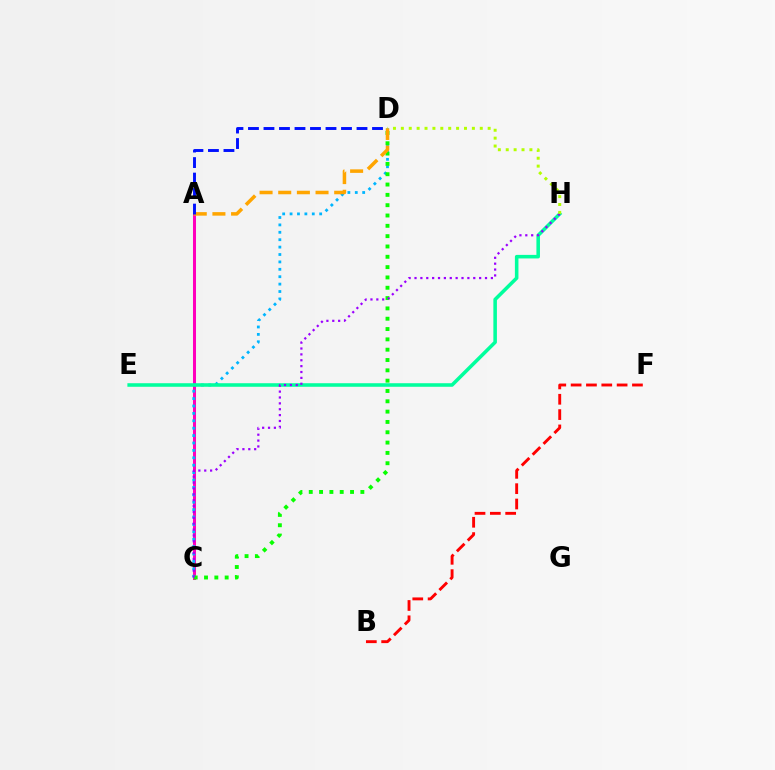{('A', 'C'): [{'color': '#ff00bd', 'line_style': 'solid', 'thickness': 2.17}], ('C', 'D'): [{'color': '#00b5ff', 'line_style': 'dotted', 'thickness': 2.01}, {'color': '#08ff00', 'line_style': 'dotted', 'thickness': 2.8}], ('B', 'F'): [{'color': '#ff0000', 'line_style': 'dashed', 'thickness': 2.08}], ('E', 'H'): [{'color': '#00ff9d', 'line_style': 'solid', 'thickness': 2.56}], ('C', 'H'): [{'color': '#9b00ff', 'line_style': 'dotted', 'thickness': 1.6}], ('D', 'H'): [{'color': '#b3ff00', 'line_style': 'dotted', 'thickness': 2.14}], ('A', 'D'): [{'color': '#ffa500', 'line_style': 'dashed', 'thickness': 2.53}, {'color': '#0010ff', 'line_style': 'dashed', 'thickness': 2.11}]}